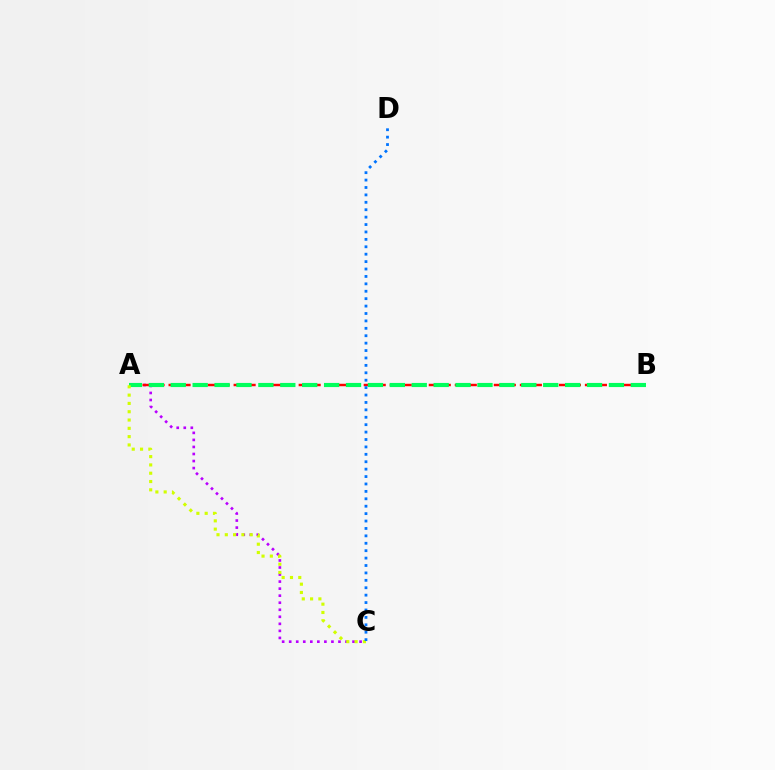{('A', 'C'): [{'color': '#b900ff', 'line_style': 'dotted', 'thickness': 1.91}, {'color': '#d1ff00', 'line_style': 'dotted', 'thickness': 2.26}], ('A', 'B'): [{'color': '#ff0000', 'line_style': 'dashed', 'thickness': 1.77}, {'color': '#00ff5c', 'line_style': 'dashed', 'thickness': 2.98}], ('C', 'D'): [{'color': '#0074ff', 'line_style': 'dotted', 'thickness': 2.01}]}